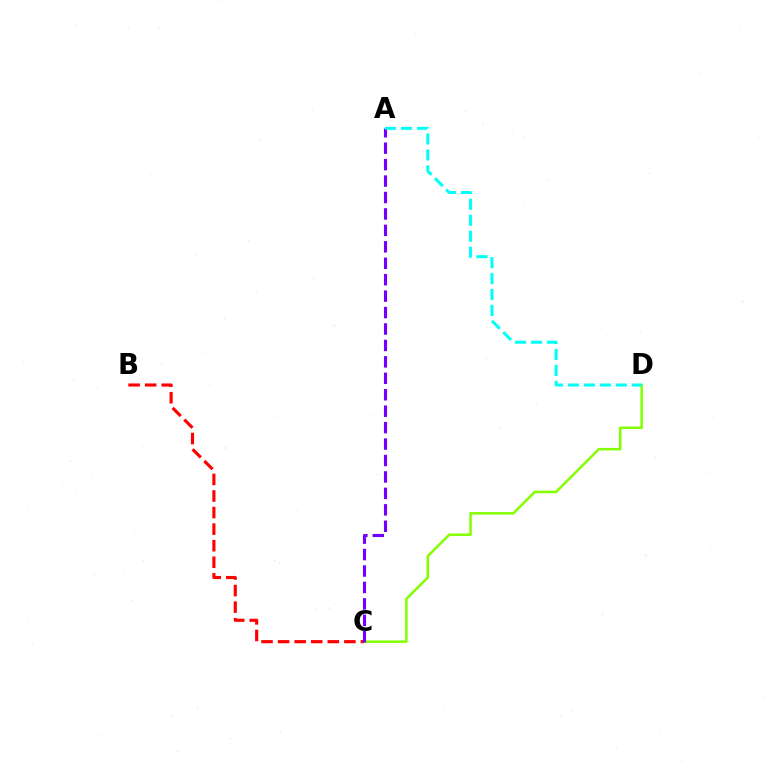{('C', 'D'): [{'color': '#84ff00', 'line_style': 'solid', 'thickness': 1.81}], ('B', 'C'): [{'color': '#ff0000', 'line_style': 'dashed', 'thickness': 2.25}], ('A', 'C'): [{'color': '#7200ff', 'line_style': 'dashed', 'thickness': 2.23}], ('A', 'D'): [{'color': '#00fff6', 'line_style': 'dashed', 'thickness': 2.17}]}